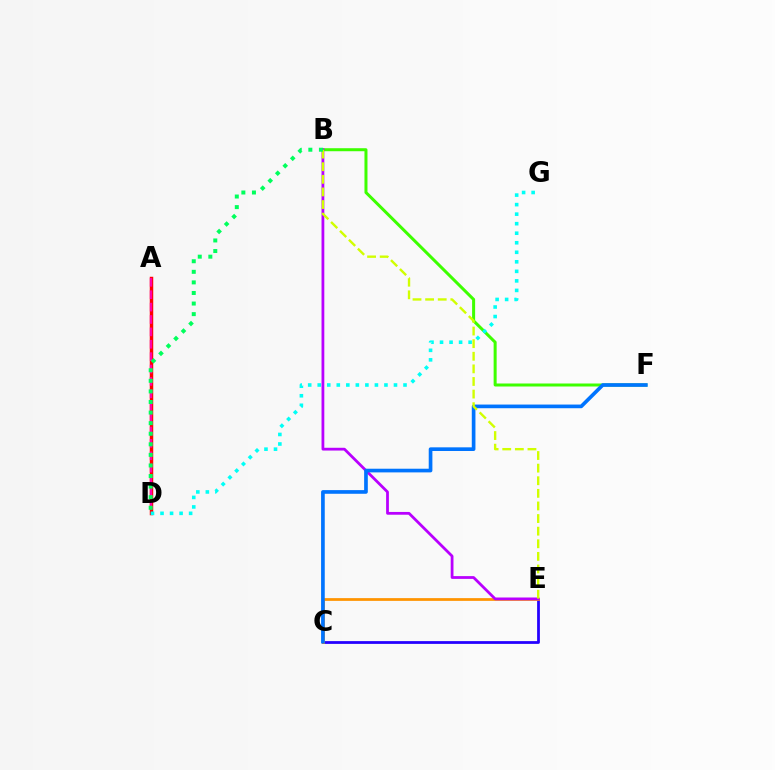{('C', 'E'): [{'color': '#2500ff', 'line_style': 'solid', 'thickness': 1.99}, {'color': '#ff9400', 'line_style': 'solid', 'thickness': 1.97}], ('B', 'F'): [{'color': '#3dff00', 'line_style': 'solid', 'thickness': 2.17}], ('A', 'D'): [{'color': '#ff0000', 'line_style': 'solid', 'thickness': 2.49}, {'color': '#ff00ac', 'line_style': 'dashed', 'thickness': 1.68}], ('B', 'E'): [{'color': '#b900ff', 'line_style': 'solid', 'thickness': 2.0}, {'color': '#d1ff00', 'line_style': 'dashed', 'thickness': 1.71}], ('C', 'F'): [{'color': '#0074ff', 'line_style': 'solid', 'thickness': 2.64}], ('D', 'G'): [{'color': '#00fff6', 'line_style': 'dotted', 'thickness': 2.59}], ('B', 'D'): [{'color': '#00ff5c', 'line_style': 'dotted', 'thickness': 2.87}]}